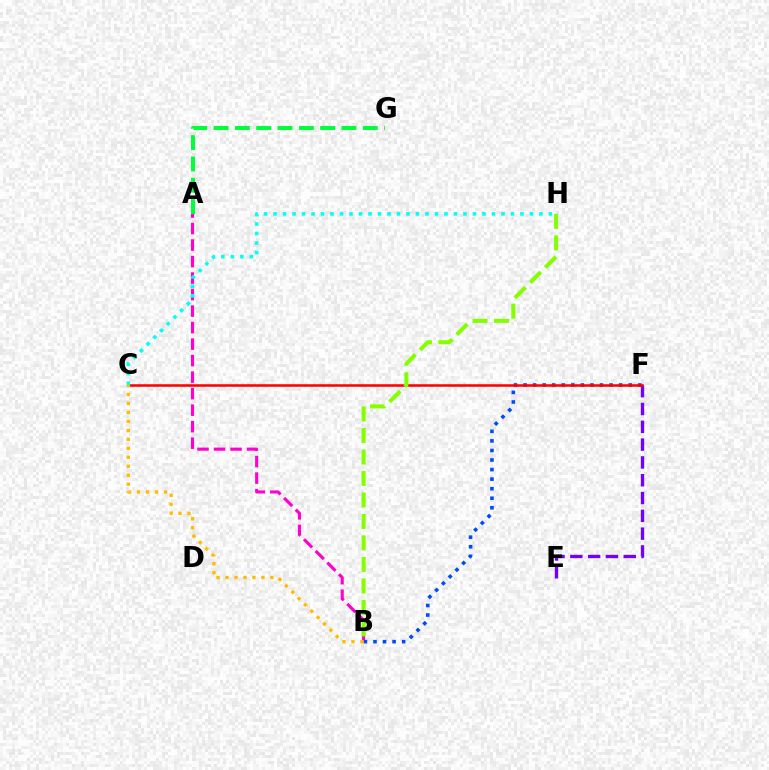{('A', 'B'): [{'color': '#ff00cf', 'line_style': 'dashed', 'thickness': 2.24}], ('E', 'F'): [{'color': '#7200ff', 'line_style': 'dashed', 'thickness': 2.42}], ('B', 'F'): [{'color': '#004bff', 'line_style': 'dotted', 'thickness': 2.6}], ('C', 'F'): [{'color': '#ff0000', 'line_style': 'solid', 'thickness': 1.82}], ('B', 'C'): [{'color': '#ffbd00', 'line_style': 'dotted', 'thickness': 2.44}], ('B', 'H'): [{'color': '#84ff00', 'line_style': 'dashed', 'thickness': 2.92}], ('C', 'H'): [{'color': '#00fff6', 'line_style': 'dotted', 'thickness': 2.58}], ('A', 'G'): [{'color': '#00ff39', 'line_style': 'dashed', 'thickness': 2.9}]}